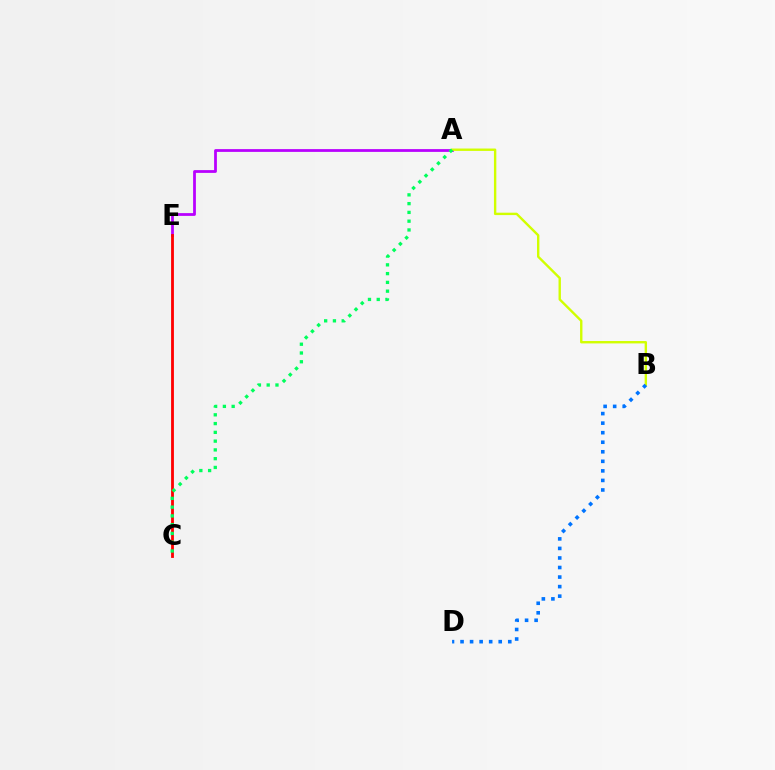{('A', 'E'): [{'color': '#b900ff', 'line_style': 'solid', 'thickness': 2.0}], ('A', 'B'): [{'color': '#d1ff00', 'line_style': 'solid', 'thickness': 1.72}], ('C', 'E'): [{'color': '#ff0000', 'line_style': 'solid', 'thickness': 2.03}], ('A', 'C'): [{'color': '#00ff5c', 'line_style': 'dotted', 'thickness': 2.38}], ('B', 'D'): [{'color': '#0074ff', 'line_style': 'dotted', 'thickness': 2.59}]}